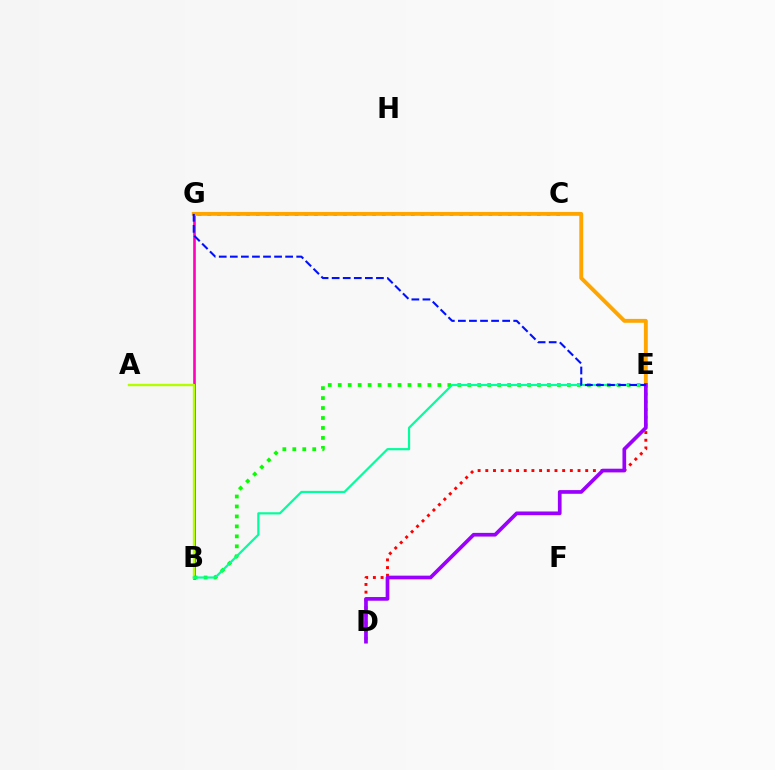{('B', 'G'): [{'color': '#ff00bd', 'line_style': 'solid', 'thickness': 1.89}], ('A', 'B'): [{'color': '#b3ff00', 'line_style': 'solid', 'thickness': 1.71}], ('C', 'G'): [{'color': '#00b5ff', 'line_style': 'dotted', 'thickness': 2.63}], ('D', 'E'): [{'color': '#ff0000', 'line_style': 'dotted', 'thickness': 2.09}, {'color': '#9b00ff', 'line_style': 'solid', 'thickness': 2.66}], ('E', 'G'): [{'color': '#ffa500', 'line_style': 'solid', 'thickness': 2.8}, {'color': '#0010ff', 'line_style': 'dashed', 'thickness': 1.5}], ('B', 'E'): [{'color': '#08ff00', 'line_style': 'dotted', 'thickness': 2.71}, {'color': '#00ff9d', 'line_style': 'solid', 'thickness': 1.58}]}